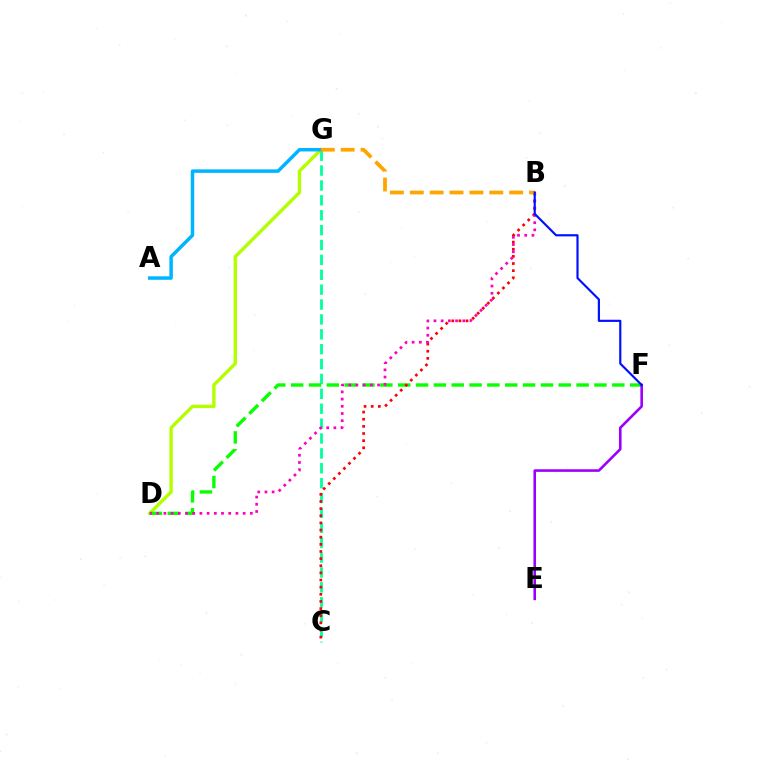{('C', 'G'): [{'color': '#00ff9d', 'line_style': 'dashed', 'thickness': 2.02}], ('D', 'G'): [{'color': '#b3ff00', 'line_style': 'solid', 'thickness': 2.42}], ('D', 'F'): [{'color': '#08ff00', 'line_style': 'dashed', 'thickness': 2.42}], ('B', 'C'): [{'color': '#ff0000', 'line_style': 'dotted', 'thickness': 1.94}], ('A', 'G'): [{'color': '#00b5ff', 'line_style': 'solid', 'thickness': 2.51}], ('B', 'D'): [{'color': '#ff00bd', 'line_style': 'dotted', 'thickness': 1.96}], ('E', 'F'): [{'color': '#9b00ff', 'line_style': 'solid', 'thickness': 1.87}], ('B', 'G'): [{'color': '#ffa500', 'line_style': 'dashed', 'thickness': 2.7}], ('B', 'F'): [{'color': '#0010ff', 'line_style': 'solid', 'thickness': 1.56}]}